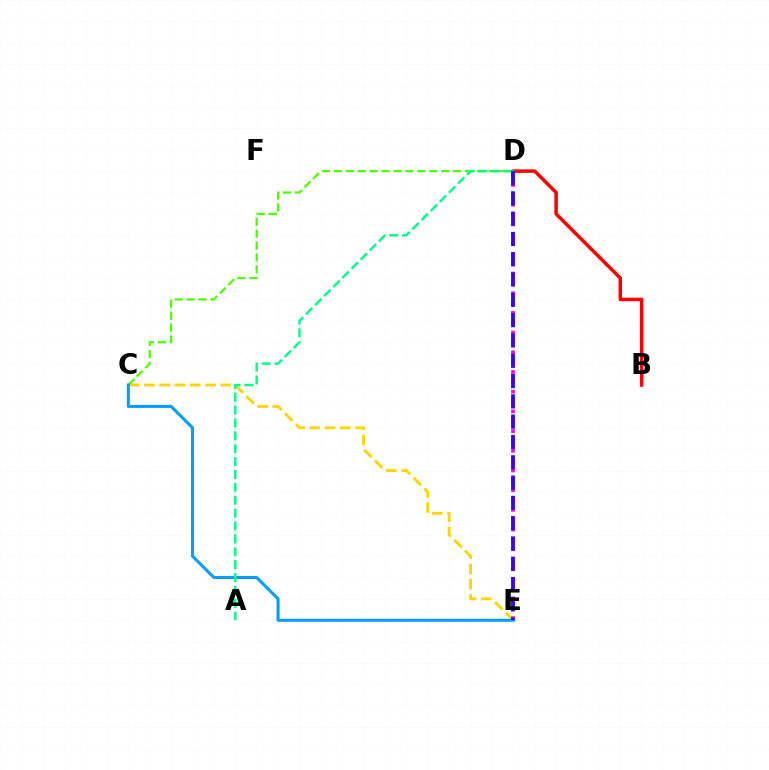{('C', 'E'): [{'color': '#ffd500', 'line_style': 'dashed', 'thickness': 2.07}, {'color': '#009eff', 'line_style': 'solid', 'thickness': 2.18}], ('B', 'D'): [{'color': '#ff0000', 'line_style': 'solid', 'thickness': 2.52}], ('C', 'D'): [{'color': '#4fff00', 'line_style': 'dashed', 'thickness': 1.62}], ('D', 'E'): [{'color': '#ff00ed', 'line_style': 'dotted', 'thickness': 2.67}, {'color': '#3700ff', 'line_style': 'dashed', 'thickness': 2.76}], ('A', 'D'): [{'color': '#00ff86', 'line_style': 'dashed', 'thickness': 1.75}]}